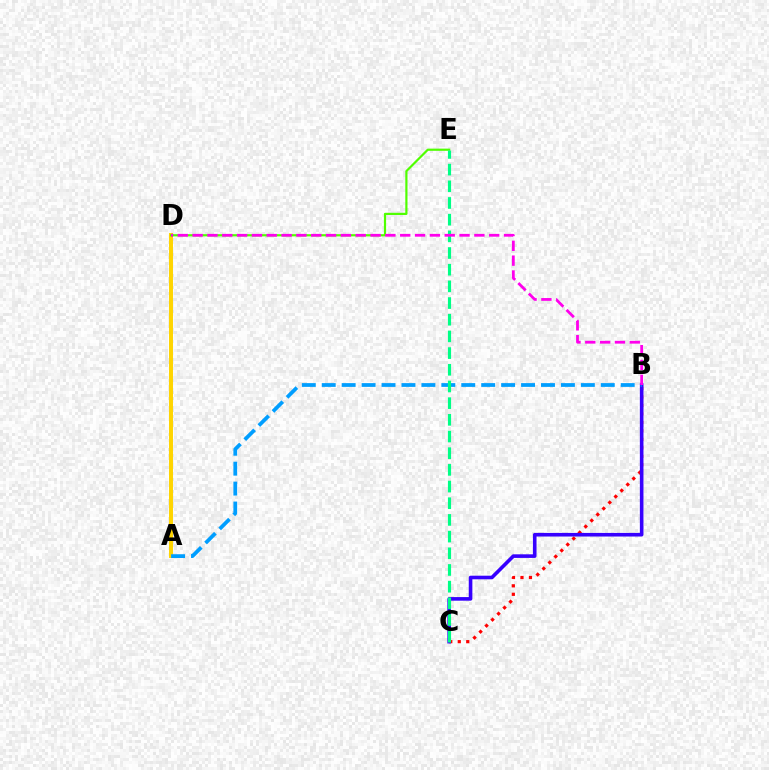{('A', 'D'): [{'color': '#ffd500', 'line_style': 'solid', 'thickness': 2.85}], ('B', 'C'): [{'color': '#ff0000', 'line_style': 'dotted', 'thickness': 2.31}, {'color': '#3700ff', 'line_style': 'solid', 'thickness': 2.6}], ('A', 'B'): [{'color': '#009eff', 'line_style': 'dashed', 'thickness': 2.71}], ('D', 'E'): [{'color': '#4fff00', 'line_style': 'solid', 'thickness': 1.58}], ('C', 'E'): [{'color': '#00ff86', 'line_style': 'dashed', 'thickness': 2.27}], ('B', 'D'): [{'color': '#ff00ed', 'line_style': 'dashed', 'thickness': 2.01}]}